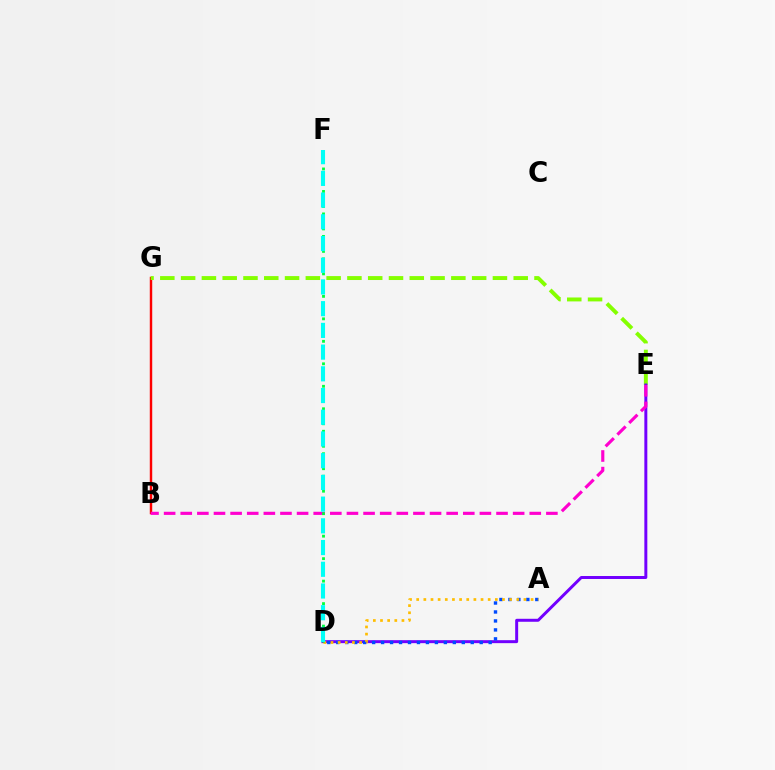{('B', 'G'): [{'color': '#ff0000', 'line_style': 'solid', 'thickness': 1.75}], ('E', 'G'): [{'color': '#84ff00', 'line_style': 'dashed', 'thickness': 2.82}], ('D', 'E'): [{'color': '#7200ff', 'line_style': 'solid', 'thickness': 2.14}], ('A', 'D'): [{'color': '#004bff', 'line_style': 'dotted', 'thickness': 2.44}, {'color': '#ffbd00', 'line_style': 'dotted', 'thickness': 1.94}], ('B', 'E'): [{'color': '#ff00cf', 'line_style': 'dashed', 'thickness': 2.26}], ('D', 'F'): [{'color': '#00ff39', 'line_style': 'dotted', 'thickness': 2.04}, {'color': '#00fff6', 'line_style': 'dashed', 'thickness': 2.95}]}